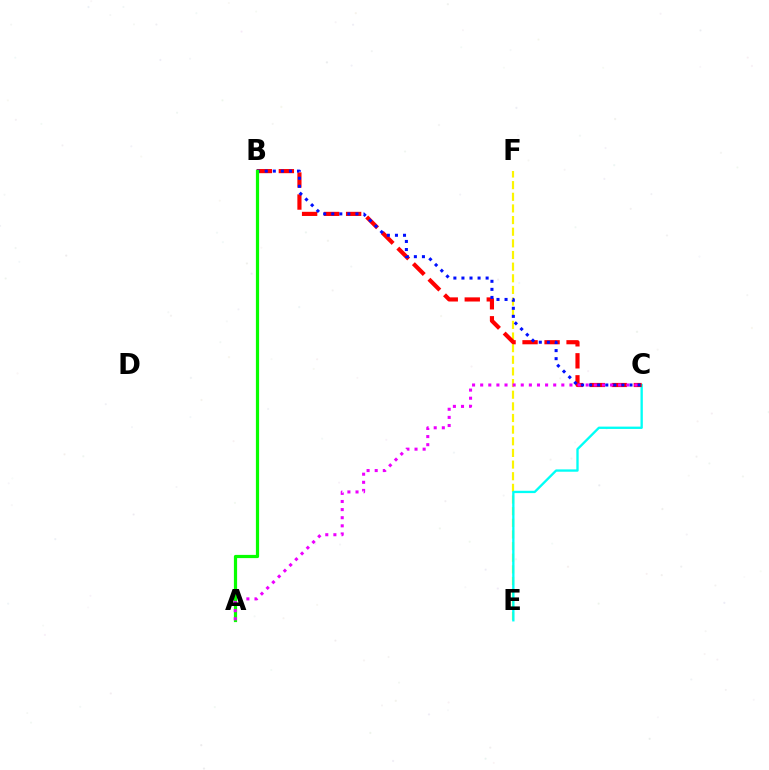{('E', 'F'): [{'color': '#fcf500', 'line_style': 'dashed', 'thickness': 1.58}], ('C', 'E'): [{'color': '#00fff6', 'line_style': 'solid', 'thickness': 1.68}], ('B', 'C'): [{'color': '#ff0000', 'line_style': 'dashed', 'thickness': 2.99}, {'color': '#0010ff', 'line_style': 'dotted', 'thickness': 2.19}], ('A', 'B'): [{'color': '#08ff00', 'line_style': 'solid', 'thickness': 2.3}], ('A', 'C'): [{'color': '#ee00ff', 'line_style': 'dotted', 'thickness': 2.2}]}